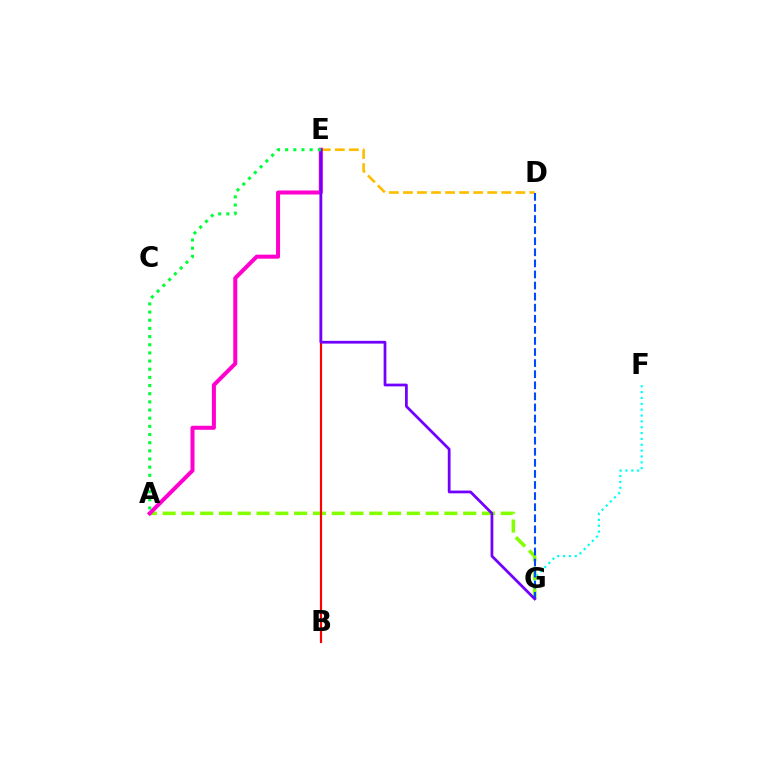{('F', 'G'): [{'color': '#00fff6', 'line_style': 'dotted', 'thickness': 1.59}], ('A', 'G'): [{'color': '#84ff00', 'line_style': 'dashed', 'thickness': 2.55}], ('B', 'E'): [{'color': '#ff0000', 'line_style': 'solid', 'thickness': 1.57}], ('D', 'E'): [{'color': '#ffbd00', 'line_style': 'dashed', 'thickness': 1.91}], ('D', 'G'): [{'color': '#004bff', 'line_style': 'dashed', 'thickness': 1.51}], ('A', 'E'): [{'color': '#ff00cf', 'line_style': 'solid', 'thickness': 2.9}, {'color': '#00ff39', 'line_style': 'dotted', 'thickness': 2.22}], ('E', 'G'): [{'color': '#7200ff', 'line_style': 'solid', 'thickness': 1.98}]}